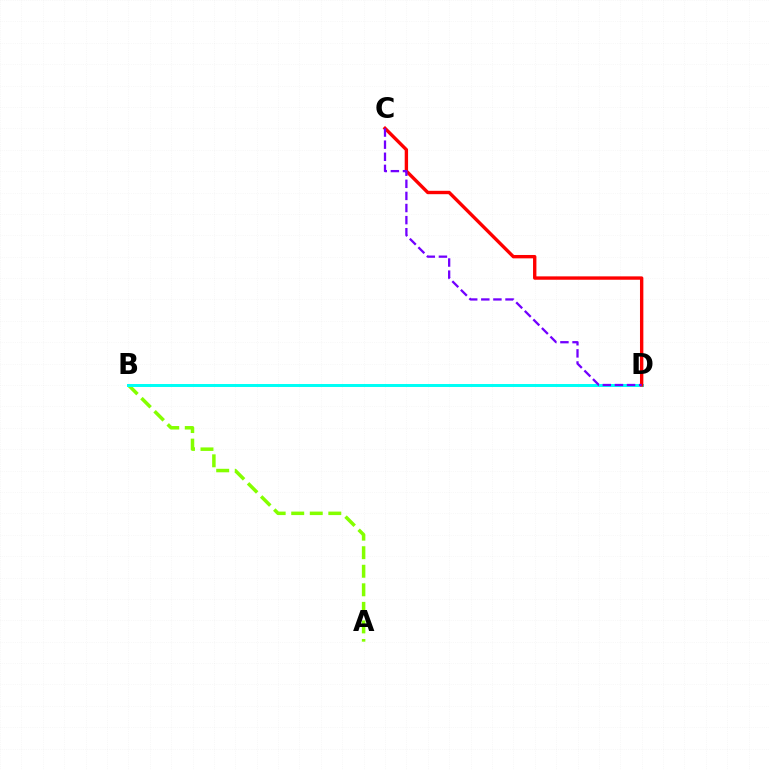{('A', 'B'): [{'color': '#84ff00', 'line_style': 'dashed', 'thickness': 2.52}], ('B', 'D'): [{'color': '#00fff6', 'line_style': 'solid', 'thickness': 2.15}], ('C', 'D'): [{'color': '#ff0000', 'line_style': 'solid', 'thickness': 2.43}, {'color': '#7200ff', 'line_style': 'dashed', 'thickness': 1.64}]}